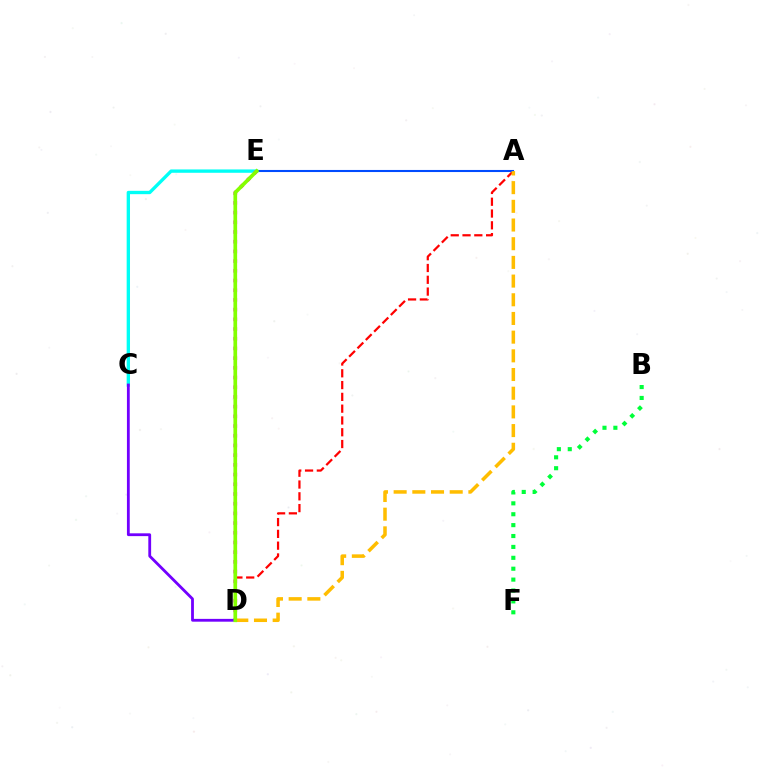{('C', 'E'): [{'color': '#00fff6', 'line_style': 'solid', 'thickness': 2.41}], ('A', 'D'): [{'color': '#ff0000', 'line_style': 'dashed', 'thickness': 1.6}, {'color': '#ffbd00', 'line_style': 'dashed', 'thickness': 2.54}], ('D', 'E'): [{'color': '#ff00cf', 'line_style': 'dotted', 'thickness': 2.64}, {'color': '#84ff00', 'line_style': 'solid', 'thickness': 2.66}], ('A', 'E'): [{'color': '#004bff', 'line_style': 'solid', 'thickness': 1.5}], ('C', 'D'): [{'color': '#7200ff', 'line_style': 'solid', 'thickness': 2.02}], ('B', 'F'): [{'color': '#00ff39', 'line_style': 'dotted', 'thickness': 2.96}]}